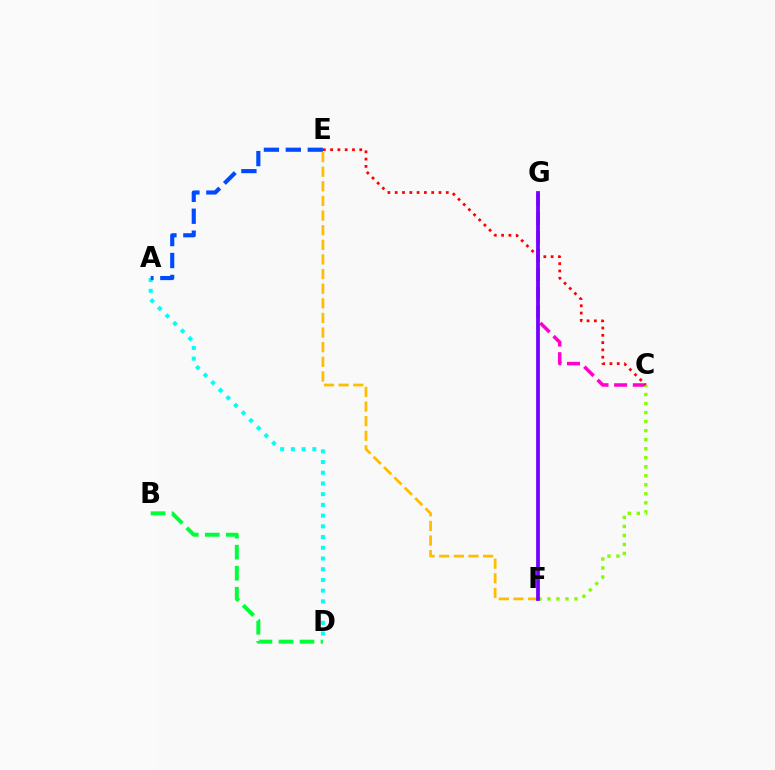{('A', 'D'): [{'color': '#00fff6', 'line_style': 'dotted', 'thickness': 2.91}], ('C', 'G'): [{'color': '#ff00cf', 'line_style': 'dashed', 'thickness': 2.54}], ('B', 'D'): [{'color': '#00ff39', 'line_style': 'dashed', 'thickness': 2.85}], ('A', 'E'): [{'color': '#004bff', 'line_style': 'dashed', 'thickness': 2.98}], ('C', 'F'): [{'color': '#84ff00', 'line_style': 'dotted', 'thickness': 2.45}], ('E', 'F'): [{'color': '#ffbd00', 'line_style': 'dashed', 'thickness': 1.99}], ('C', 'E'): [{'color': '#ff0000', 'line_style': 'dotted', 'thickness': 1.98}], ('F', 'G'): [{'color': '#7200ff', 'line_style': 'solid', 'thickness': 2.71}]}